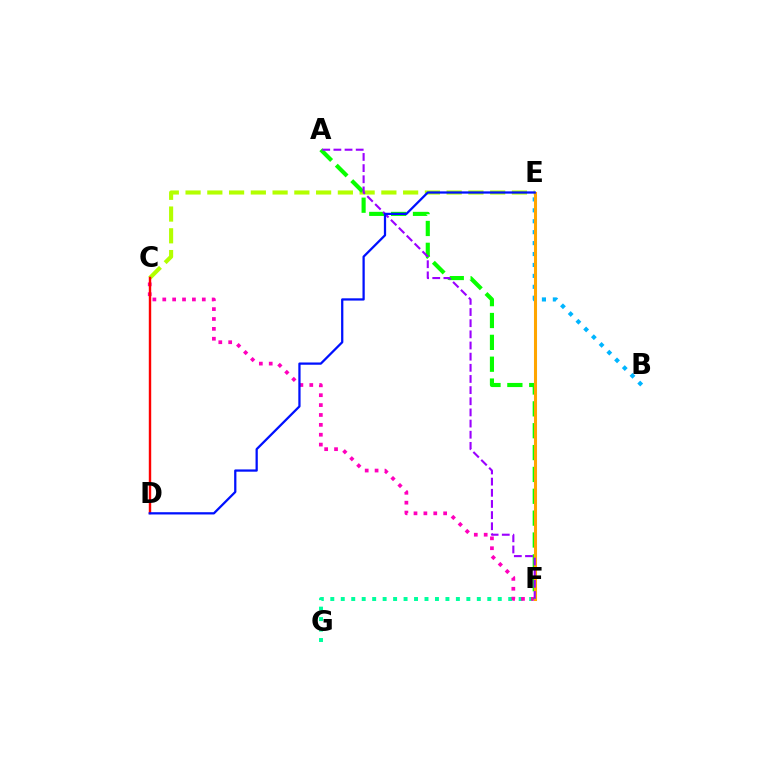{('C', 'E'): [{'color': '#b3ff00', 'line_style': 'dashed', 'thickness': 2.96}], ('F', 'G'): [{'color': '#00ff9d', 'line_style': 'dotted', 'thickness': 2.84}], ('C', 'F'): [{'color': '#ff00bd', 'line_style': 'dotted', 'thickness': 2.68}], ('A', 'F'): [{'color': '#08ff00', 'line_style': 'dashed', 'thickness': 2.97}, {'color': '#9b00ff', 'line_style': 'dashed', 'thickness': 1.52}], ('B', 'E'): [{'color': '#00b5ff', 'line_style': 'dotted', 'thickness': 2.97}], ('E', 'F'): [{'color': '#ffa500', 'line_style': 'solid', 'thickness': 2.21}], ('C', 'D'): [{'color': '#ff0000', 'line_style': 'solid', 'thickness': 1.74}], ('D', 'E'): [{'color': '#0010ff', 'line_style': 'solid', 'thickness': 1.63}]}